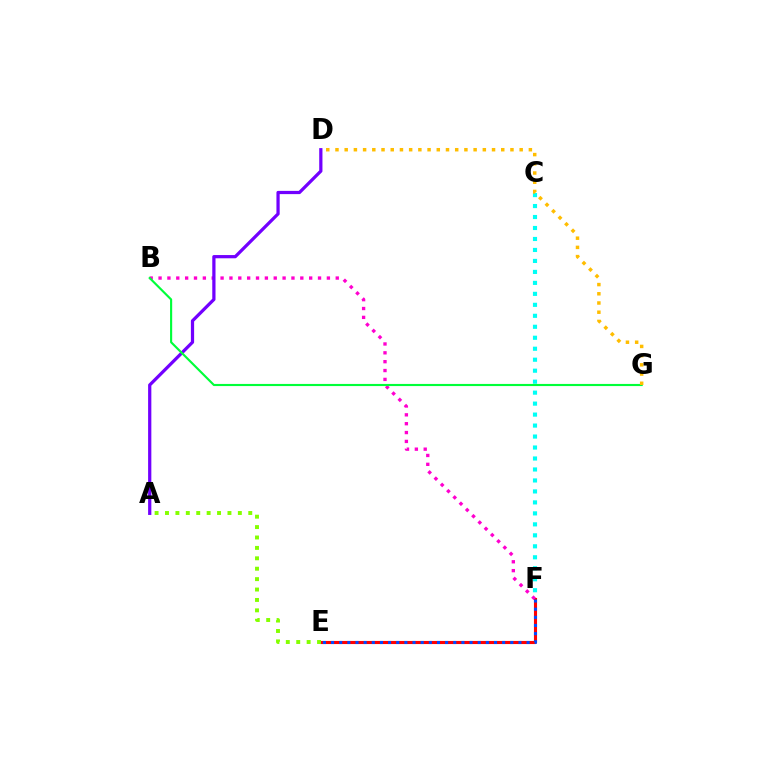{('C', 'F'): [{'color': '#00fff6', 'line_style': 'dotted', 'thickness': 2.98}], ('E', 'F'): [{'color': '#ff0000', 'line_style': 'solid', 'thickness': 2.23}, {'color': '#004bff', 'line_style': 'dotted', 'thickness': 2.21}], ('B', 'F'): [{'color': '#ff00cf', 'line_style': 'dotted', 'thickness': 2.41}], ('A', 'D'): [{'color': '#7200ff', 'line_style': 'solid', 'thickness': 2.33}], ('B', 'G'): [{'color': '#00ff39', 'line_style': 'solid', 'thickness': 1.54}], ('D', 'G'): [{'color': '#ffbd00', 'line_style': 'dotted', 'thickness': 2.5}], ('A', 'E'): [{'color': '#84ff00', 'line_style': 'dotted', 'thickness': 2.83}]}